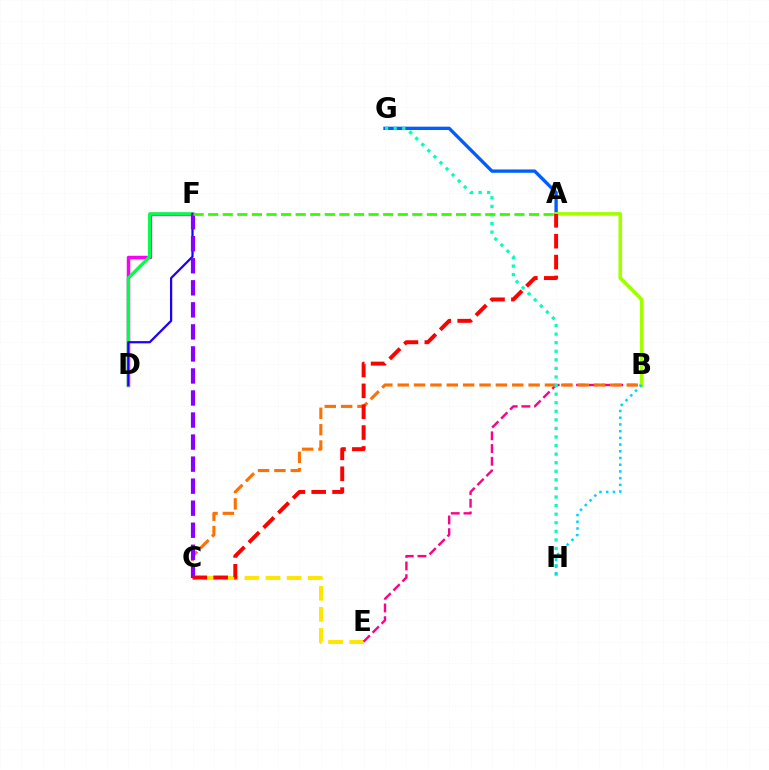{('A', 'G'): [{'color': '#005dff', 'line_style': 'solid', 'thickness': 2.4}], ('C', 'E'): [{'color': '#ffe600', 'line_style': 'dashed', 'thickness': 2.86}], ('B', 'E'): [{'color': '#ff0088', 'line_style': 'dashed', 'thickness': 1.73}], ('D', 'F'): [{'color': '#fa00f9', 'line_style': 'solid', 'thickness': 2.5}, {'color': '#00ff45', 'line_style': 'solid', 'thickness': 2.39}, {'color': '#1900ff', 'line_style': 'solid', 'thickness': 1.6}], ('A', 'B'): [{'color': '#a2ff00', 'line_style': 'solid', 'thickness': 2.61}], ('B', 'C'): [{'color': '#ff7000', 'line_style': 'dashed', 'thickness': 2.22}], ('G', 'H'): [{'color': '#00ffbb', 'line_style': 'dotted', 'thickness': 2.33}], ('C', 'F'): [{'color': '#8a00ff', 'line_style': 'dashed', 'thickness': 2.99}], ('A', 'F'): [{'color': '#31ff00', 'line_style': 'dashed', 'thickness': 1.98}], ('B', 'H'): [{'color': '#00d3ff', 'line_style': 'dotted', 'thickness': 1.82}], ('A', 'C'): [{'color': '#ff0000', 'line_style': 'dashed', 'thickness': 2.83}]}